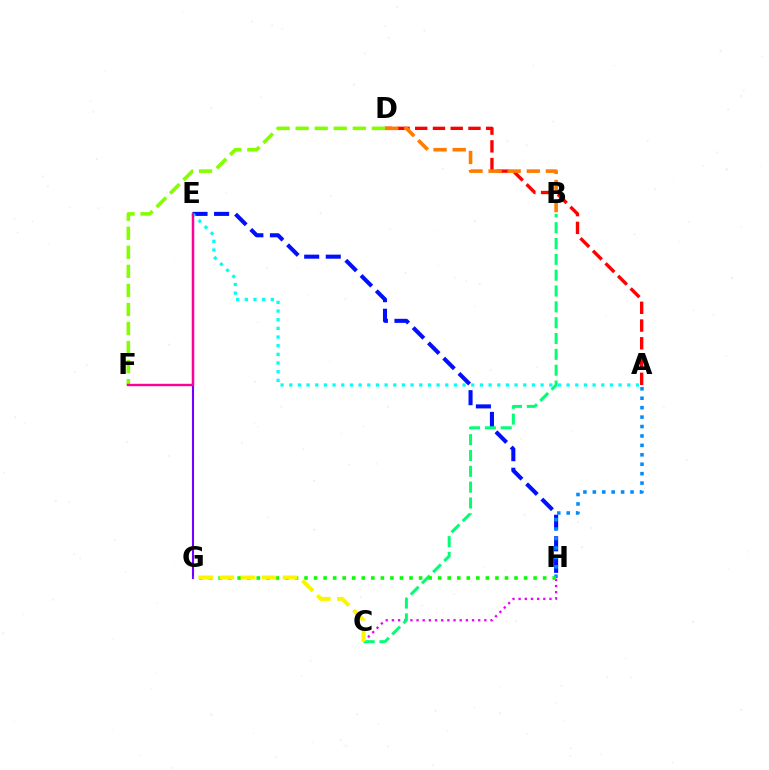{('E', 'H'): [{'color': '#0010ff', 'line_style': 'dashed', 'thickness': 2.93}], ('C', 'H'): [{'color': '#ee00ff', 'line_style': 'dotted', 'thickness': 1.67}], ('E', 'G'): [{'color': '#7200ff', 'line_style': 'solid', 'thickness': 1.52}], ('A', 'D'): [{'color': '#ff0000', 'line_style': 'dashed', 'thickness': 2.41}], ('D', 'F'): [{'color': '#84ff00', 'line_style': 'dashed', 'thickness': 2.59}], ('B', 'C'): [{'color': '#00ff74', 'line_style': 'dashed', 'thickness': 2.15}], ('A', 'H'): [{'color': '#008cff', 'line_style': 'dotted', 'thickness': 2.56}], ('B', 'D'): [{'color': '#ff7c00', 'line_style': 'dashed', 'thickness': 2.59}], ('A', 'E'): [{'color': '#00fff6', 'line_style': 'dotted', 'thickness': 2.35}], ('E', 'F'): [{'color': '#ff0094', 'line_style': 'solid', 'thickness': 1.73}], ('G', 'H'): [{'color': '#08ff00', 'line_style': 'dotted', 'thickness': 2.59}], ('C', 'G'): [{'color': '#fcf500', 'line_style': 'dashed', 'thickness': 2.86}]}